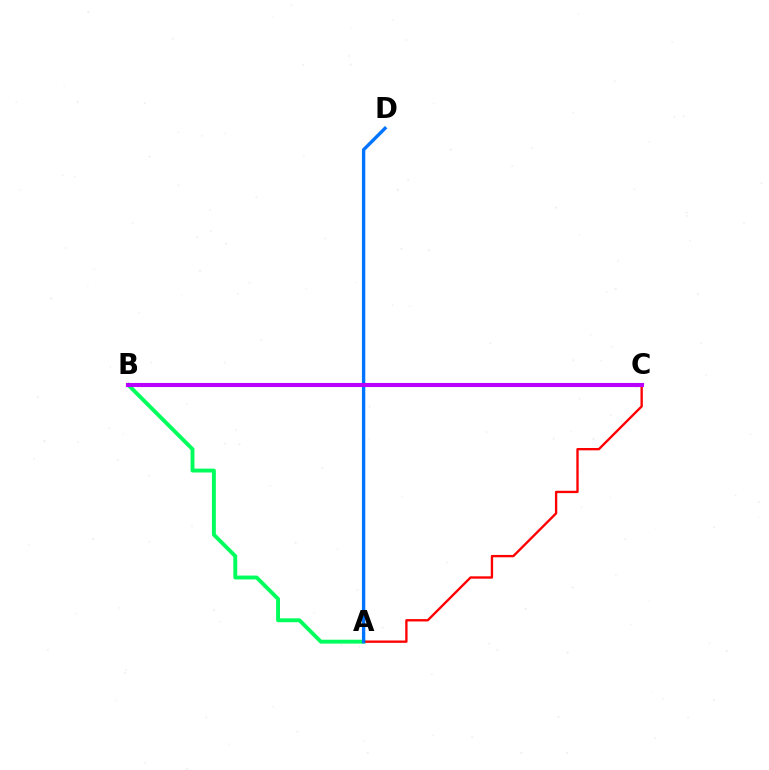{('A', 'B'): [{'color': '#00ff5c', 'line_style': 'solid', 'thickness': 2.79}], ('A', 'C'): [{'color': '#ff0000', 'line_style': 'solid', 'thickness': 1.69}], ('B', 'C'): [{'color': '#d1ff00', 'line_style': 'solid', 'thickness': 1.89}, {'color': '#b900ff', 'line_style': 'solid', 'thickness': 2.95}], ('A', 'D'): [{'color': '#0074ff', 'line_style': 'solid', 'thickness': 2.41}]}